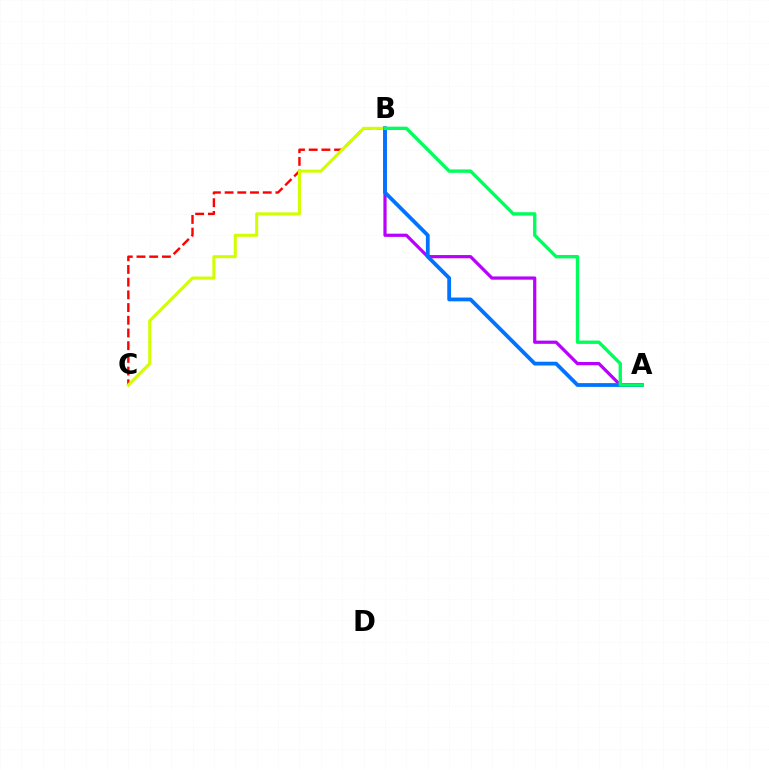{('B', 'C'): [{'color': '#ff0000', 'line_style': 'dashed', 'thickness': 1.73}, {'color': '#d1ff00', 'line_style': 'solid', 'thickness': 2.21}], ('A', 'B'): [{'color': '#b900ff', 'line_style': 'solid', 'thickness': 2.32}, {'color': '#0074ff', 'line_style': 'solid', 'thickness': 2.73}, {'color': '#00ff5c', 'line_style': 'solid', 'thickness': 2.43}]}